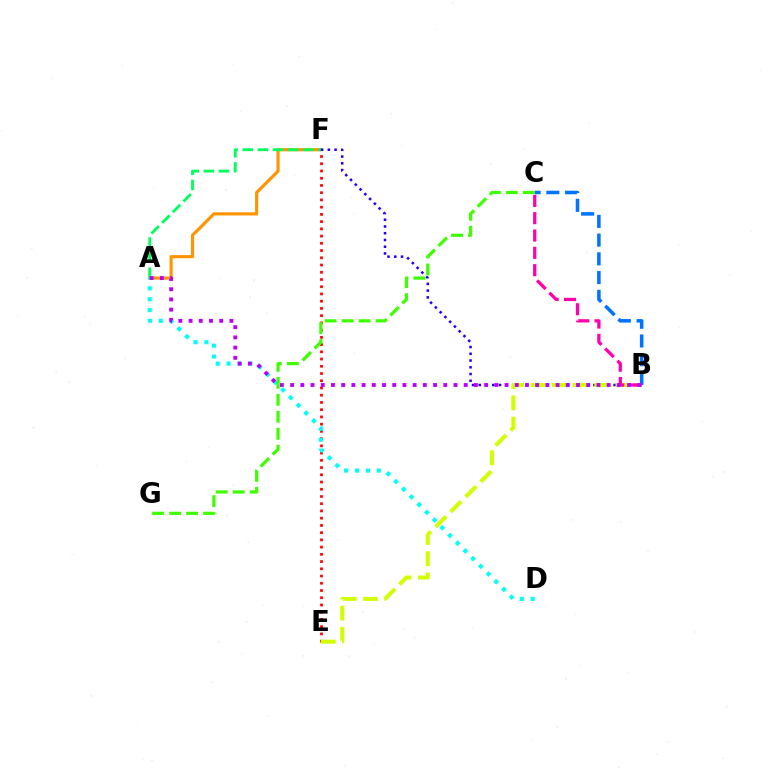{('A', 'F'): [{'color': '#ff9400', 'line_style': 'solid', 'thickness': 2.27}, {'color': '#00ff5c', 'line_style': 'dashed', 'thickness': 2.05}], ('B', 'F'): [{'color': '#2500ff', 'line_style': 'dotted', 'thickness': 1.83}], ('E', 'F'): [{'color': '#ff0000', 'line_style': 'dotted', 'thickness': 1.97}], ('B', 'E'): [{'color': '#d1ff00', 'line_style': 'dashed', 'thickness': 2.89}], ('B', 'C'): [{'color': '#0074ff', 'line_style': 'dashed', 'thickness': 2.54}, {'color': '#ff00ac', 'line_style': 'dashed', 'thickness': 2.35}], ('A', 'D'): [{'color': '#00fff6', 'line_style': 'dotted', 'thickness': 2.96}], ('A', 'B'): [{'color': '#b900ff', 'line_style': 'dotted', 'thickness': 2.77}], ('C', 'G'): [{'color': '#3dff00', 'line_style': 'dashed', 'thickness': 2.31}]}